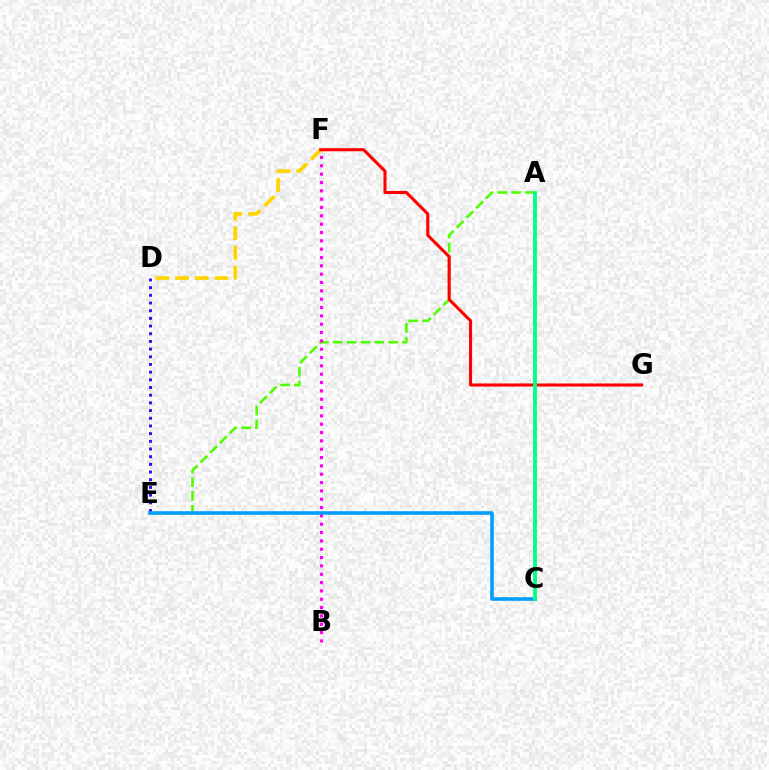{('D', 'E'): [{'color': '#3700ff', 'line_style': 'dotted', 'thickness': 2.09}], ('A', 'E'): [{'color': '#4fff00', 'line_style': 'dashed', 'thickness': 1.88}], ('B', 'F'): [{'color': '#ff00ed', 'line_style': 'dotted', 'thickness': 2.26}], ('C', 'E'): [{'color': '#009eff', 'line_style': 'solid', 'thickness': 2.58}], ('D', 'F'): [{'color': '#ffd500', 'line_style': 'dashed', 'thickness': 2.66}], ('F', 'G'): [{'color': '#ff0000', 'line_style': 'solid', 'thickness': 2.22}], ('A', 'C'): [{'color': '#00ff86', 'line_style': 'solid', 'thickness': 2.76}]}